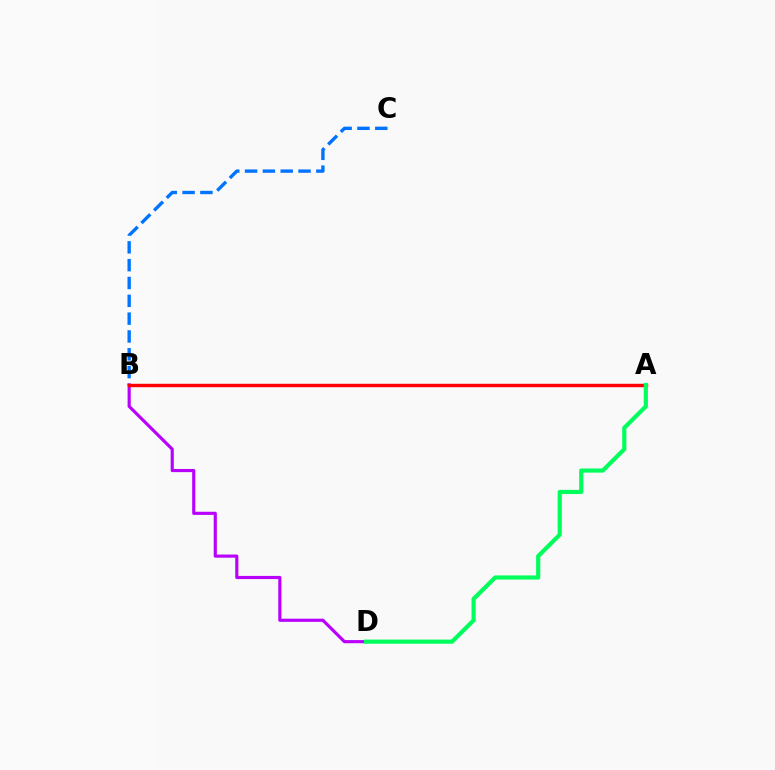{('B', 'C'): [{'color': '#0074ff', 'line_style': 'dashed', 'thickness': 2.42}], ('A', 'B'): [{'color': '#d1ff00', 'line_style': 'dotted', 'thickness': 1.83}, {'color': '#ff0000', 'line_style': 'solid', 'thickness': 2.47}], ('B', 'D'): [{'color': '#b900ff', 'line_style': 'solid', 'thickness': 2.27}], ('A', 'D'): [{'color': '#00ff5c', 'line_style': 'solid', 'thickness': 3.0}]}